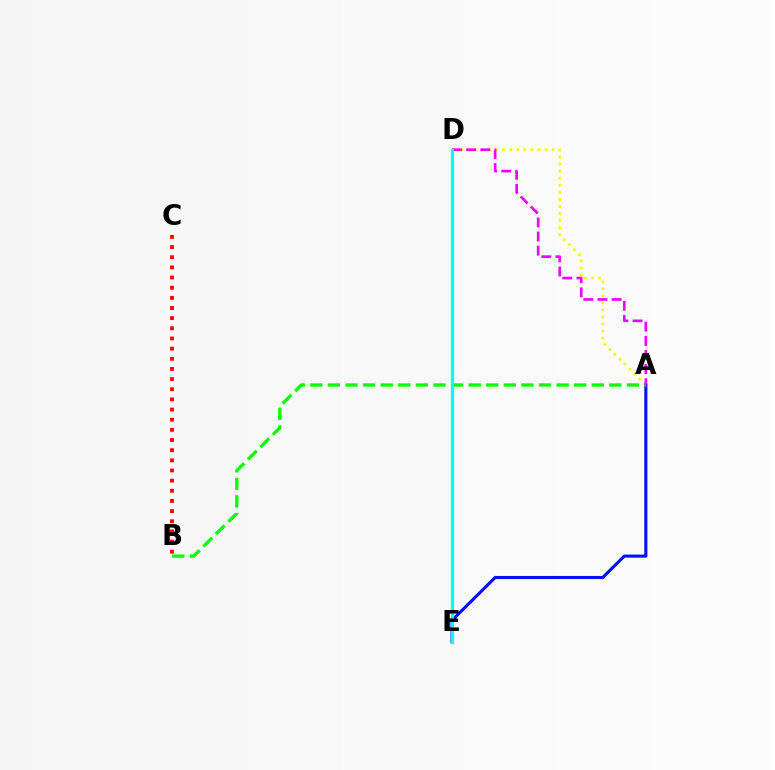{('A', 'D'): [{'color': '#fcf500', 'line_style': 'dotted', 'thickness': 1.92}, {'color': '#ee00ff', 'line_style': 'dashed', 'thickness': 1.92}], ('A', 'E'): [{'color': '#0010ff', 'line_style': 'solid', 'thickness': 2.24}], ('B', 'C'): [{'color': '#ff0000', 'line_style': 'dotted', 'thickness': 2.76}], ('A', 'B'): [{'color': '#08ff00', 'line_style': 'dashed', 'thickness': 2.39}], ('D', 'E'): [{'color': '#00fff6', 'line_style': 'solid', 'thickness': 2.3}]}